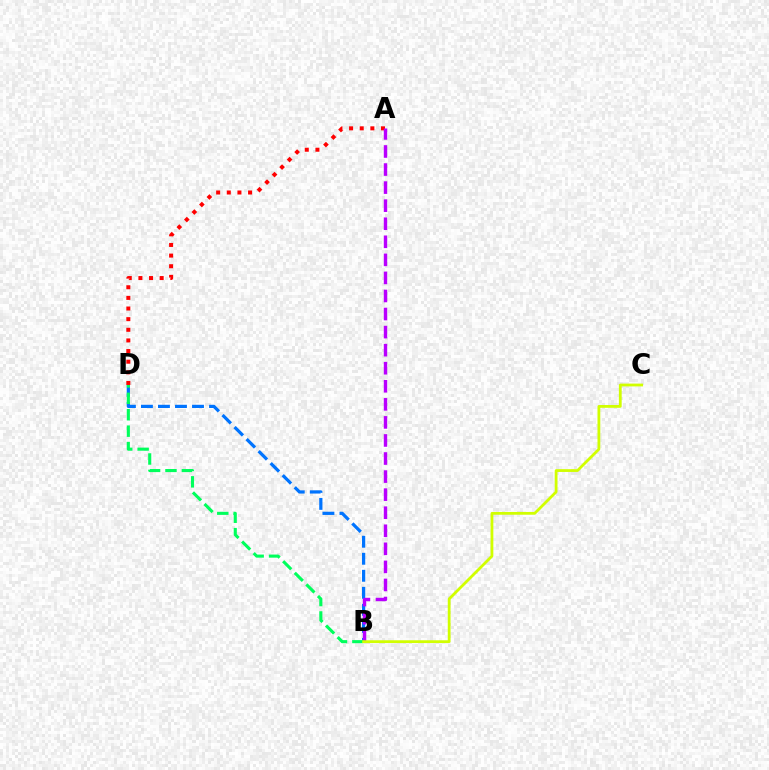{('A', 'D'): [{'color': '#ff0000', 'line_style': 'dotted', 'thickness': 2.89}], ('B', 'D'): [{'color': '#0074ff', 'line_style': 'dashed', 'thickness': 2.31}, {'color': '#00ff5c', 'line_style': 'dashed', 'thickness': 2.23}], ('A', 'B'): [{'color': '#b900ff', 'line_style': 'dashed', 'thickness': 2.45}], ('B', 'C'): [{'color': '#d1ff00', 'line_style': 'solid', 'thickness': 2.01}]}